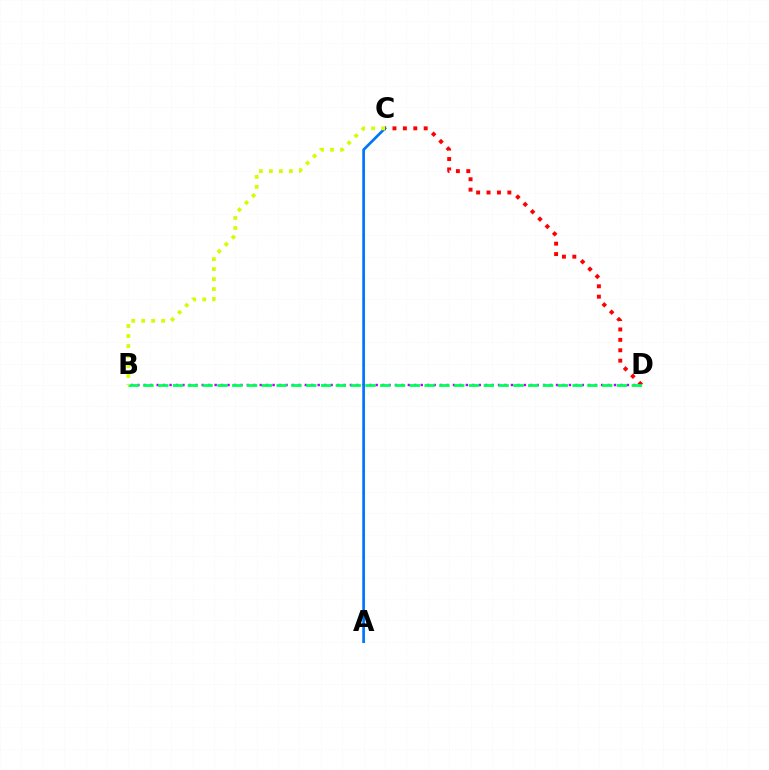{('B', 'D'): [{'color': '#b900ff', 'line_style': 'dotted', 'thickness': 1.75}, {'color': '#00ff5c', 'line_style': 'dashed', 'thickness': 2.01}], ('C', 'D'): [{'color': '#ff0000', 'line_style': 'dotted', 'thickness': 2.83}], ('A', 'C'): [{'color': '#0074ff', 'line_style': 'solid', 'thickness': 1.94}], ('B', 'C'): [{'color': '#d1ff00', 'line_style': 'dotted', 'thickness': 2.72}]}